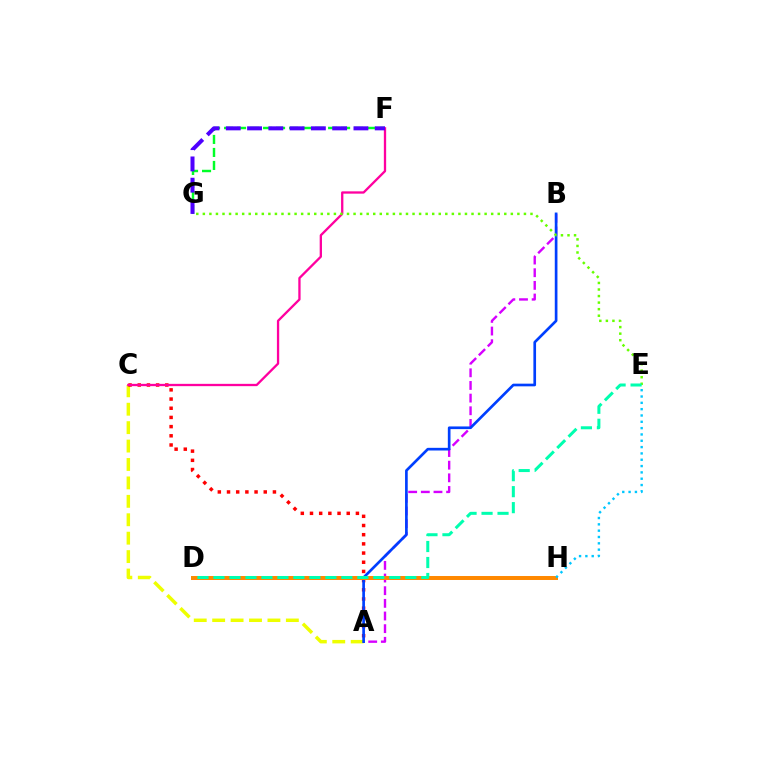{('A', 'C'): [{'color': '#eeff00', 'line_style': 'dashed', 'thickness': 2.5}, {'color': '#ff0000', 'line_style': 'dotted', 'thickness': 2.5}], ('A', 'B'): [{'color': '#d600ff', 'line_style': 'dashed', 'thickness': 1.72}, {'color': '#003fff', 'line_style': 'solid', 'thickness': 1.92}], ('C', 'F'): [{'color': '#ff00a0', 'line_style': 'solid', 'thickness': 1.66}], ('F', 'G'): [{'color': '#00ff27', 'line_style': 'dashed', 'thickness': 1.77}, {'color': '#4f00ff', 'line_style': 'dashed', 'thickness': 2.89}], ('D', 'H'): [{'color': '#ff8800', 'line_style': 'solid', 'thickness': 2.86}], ('E', 'H'): [{'color': '#00c7ff', 'line_style': 'dotted', 'thickness': 1.72}], ('E', 'G'): [{'color': '#66ff00', 'line_style': 'dotted', 'thickness': 1.78}], ('D', 'E'): [{'color': '#00ffaf', 'line_style': 'dashed', 'thickness': 2.17}]}